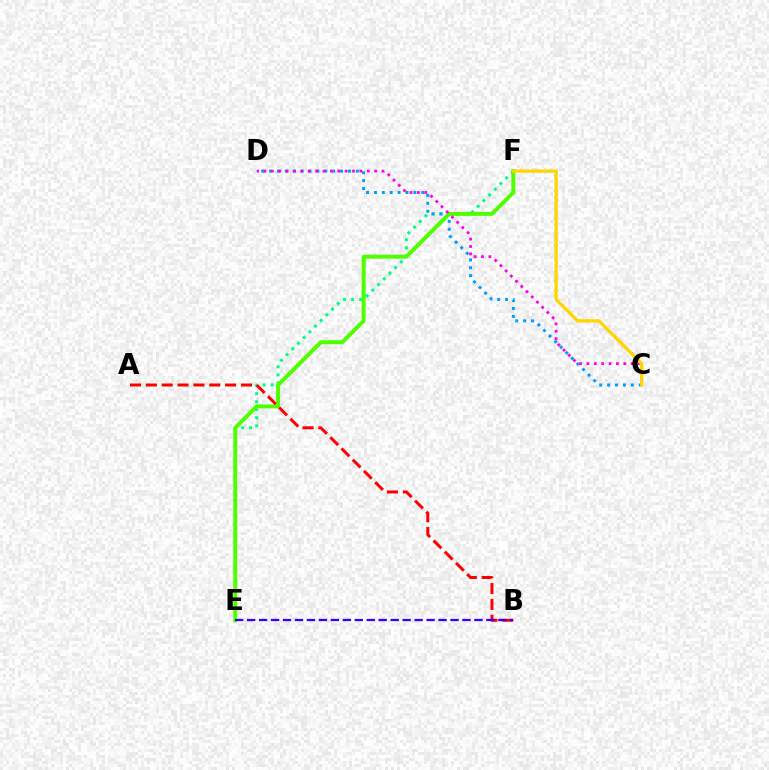{('E', 'F'): [{'color': '#00ff86', 'line_style': 'dotted', 'thickness': 2.18}, {'color': '#4fff00', 'line_style': 'solid', 'thickness': 2.86}], ('C', 'D'): [{'color': '#009eff', 'line_style': 'dotted', 'thickness': 2.14}, {'color': '#ff00ed', 'line_style': 'dotted', 'thickness': 2.0}], ('A', 'B'): [{'color': '#ff0000', 'line_style': 'dashed', 'thickness': 2.15}], ('B', 'E'): [{'color': '#3700ff', 'line_style': 'dashed', 'thickness': 1.63}], ('C', 'F'): [{'color': '#ffd500', 'line_style': 'solid', 'thickness': 2.35}]}